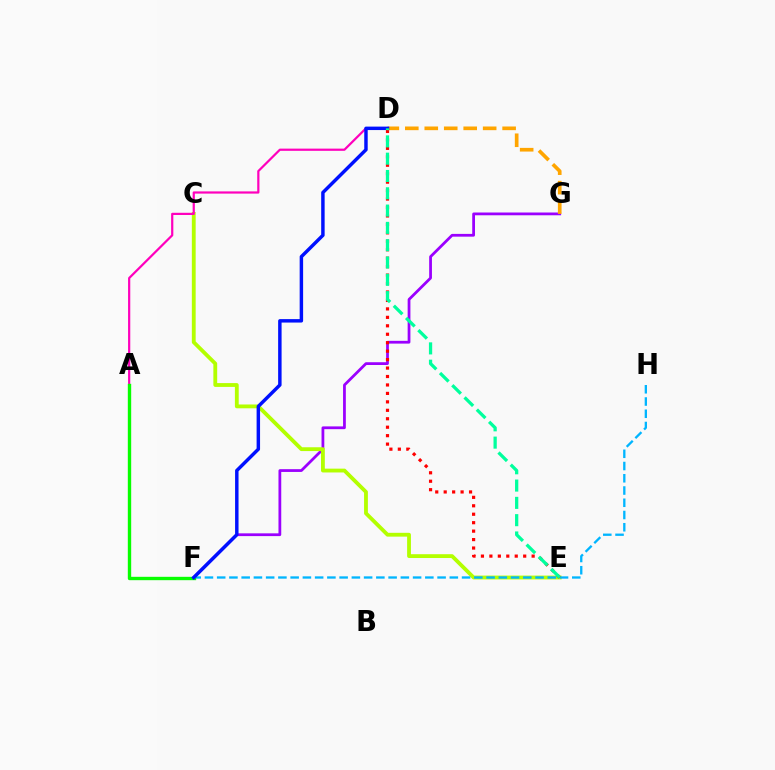{('F', 'G'): [{'color': '#9b00ff', 'line_style': 'solid', 'thickness': 1.99}], ('C', 'E'): [{'color': '#b3ff00', 'line_style': 'solid', 'thickness': 2.75}], ('A', 'D'): [{'color': '#ff00bd', 'line_style': 'solid', 'thickness': 1.59}], ('F', 'H'): [{'color': '#00b5ff', 'line_style': 'dashed', 'thickness': 1.66}], ('A', 'F'): [{'color': '#08ff00', 'line_style': 'solid', 'thickness': 2.43}], ('D', 'E'): [{'color': '#ff0000', 'line_style': 'dotted', 'thickness': 2.3}, {'color': '#00ff9d', 'line_style': 'dashed', 'thickness': 2.35}], ('D', 'G'): [{'color': '#ffa500', 'line_style': 'dashed', 'thickness': 2.64}], ('D', 'F'): [{'color': '#0010ff', 'line_style': 'solid', 'thickness': 2.48}]}